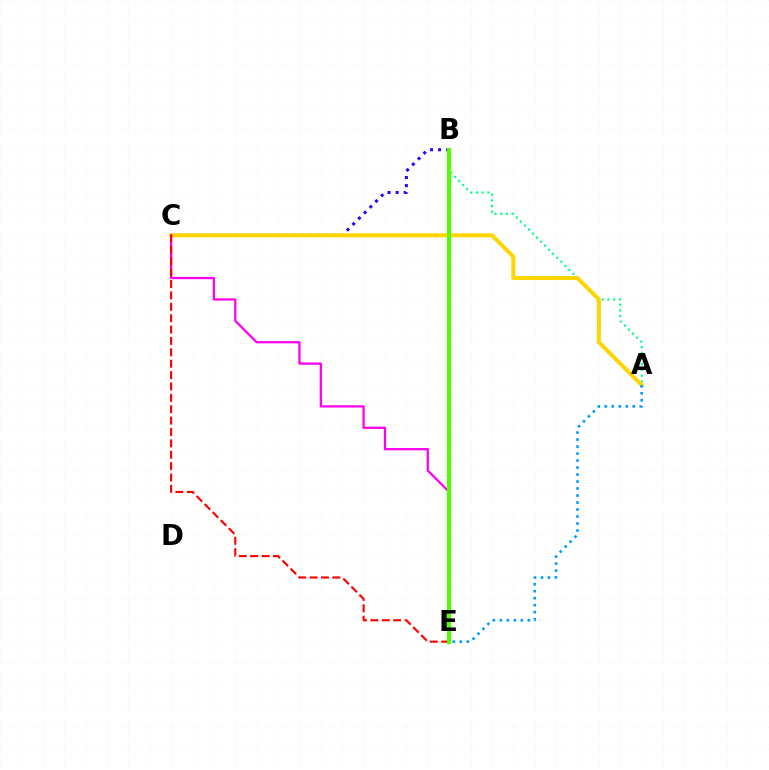{('A', 'B'): [{'color': '#00ff86', 'line_style': 'dotted', 'thickness': 1.55}], ('B', 'C'): [{'color': '#3700ff', 'line_style': 'dotted', 'thickness': 2.19}], ('A', 'C'): [{'color': '#ffd500', 'line_style': 'solid', 'thickness': 2.88}], ('C', 'E'): [{'color': '#ff00ed', 'line_style': 'solid', 'thickness': 1.63}, {'color': '#ff0000', 'line_style': 'dashed', 'thickness': 1.55}], ('B', 'E'): [{'color': '#4fff00', 'line_style': 'solid', 'thickness': 2.98}], ('A', 'E'): [{'color': '#009eff', 'line_style': 'dotted', 'thickness': 1.9}]}